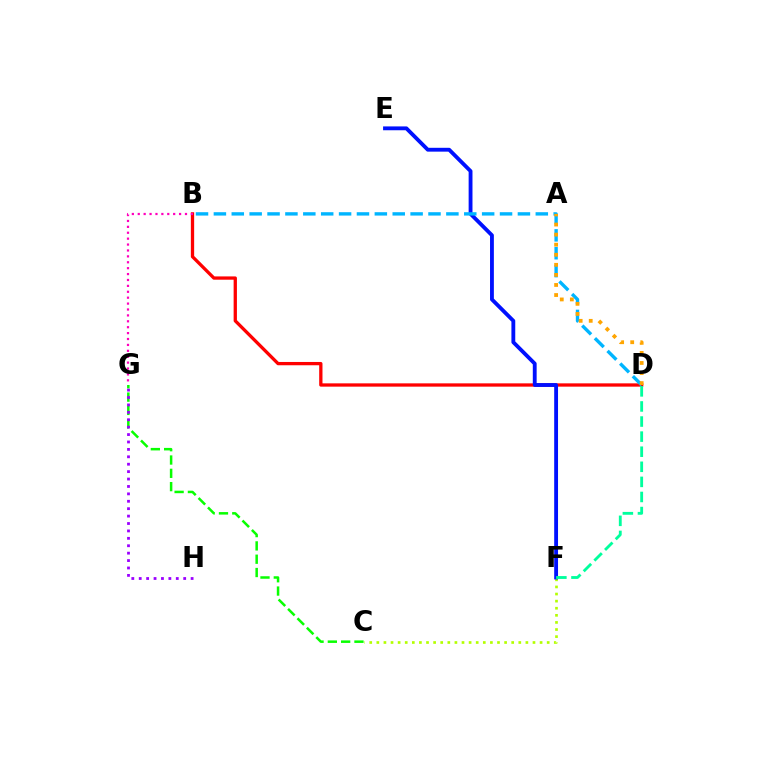{('C', 'F'): [{'color': '#b3ff00', 'line_style': 'dotted', 'thickness': 1.93}], ('B', 'D'): [{'color': '#ff0000', 'line_style': 'solid', 'thickness': 2.37}, {'color': '#00b5ff', 'line_style': 'dashed', 'thickness': 2.43}], ('C', 'G'): [{'color': '#08ff00', 'line_style': 'dashed', 'thickness': 1.81}], ('E', 'F'): [{'color': '#0010ff', 'line_style': 'solid', 'thickness': 2.77}], ('A', 'D'): [{'color': '#ffa500', 'line_style': 'dotted', 'thickness': 2.74}], ('D', 'F'): [{'color': '#00ff9d', 'line_style': 'dashed', 'thickness': 2.05}], ('G', 'H'): [{'color': '#9b00ff', 'line_style': 'dotted', 'thickness': 2.01}], ('B', 'G'): [{'color': '#ff00bd', 'line_style': 'dotted', 'thickness': 1.6}]}